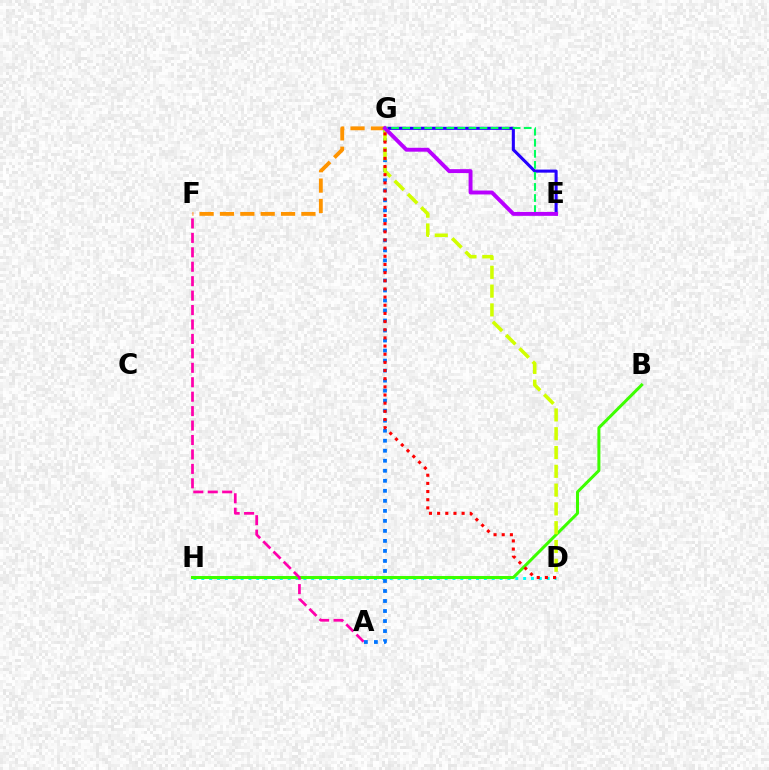{('F', 'G'): [{'color': '#ff9400', 'line_style': 'dashed', 'thickness': 2.77}], ('D', 'H'): [{'color': '#00fff6', 'line_style': 'dotted', 'thickness': 2.13}], ('B', 'H'): [{'color': '#3dff00', 'line_style': 'solid', 'thickness': 2.17}], ('A', 'F'): [{'color': '#ff00ac', 'line_style': 'dashed', 'thickness': 1.96}], ('A', 'G'): [{'color': '#0074ff', 'line_style': 'dotted', 'thickness': 2.72}], ('E', 'G'): [{'color': '#2500ff', 'line_style': 'solid', 'thickness': 2.21}, {'color': '#00ff5c', 'line_style': 'dashed', 'thickness': 1.5}, {'color': '#b900ff', 'line_style': 'solid', 'thickness': 2.82}], ('D', 'G'): [{'color': '#d1ff00', 'line_style': 'dashed', 'thickness': 2.55}, {'color': '#ff0000', 'line_style': 'dotted', 'thickness': 2.22}]}